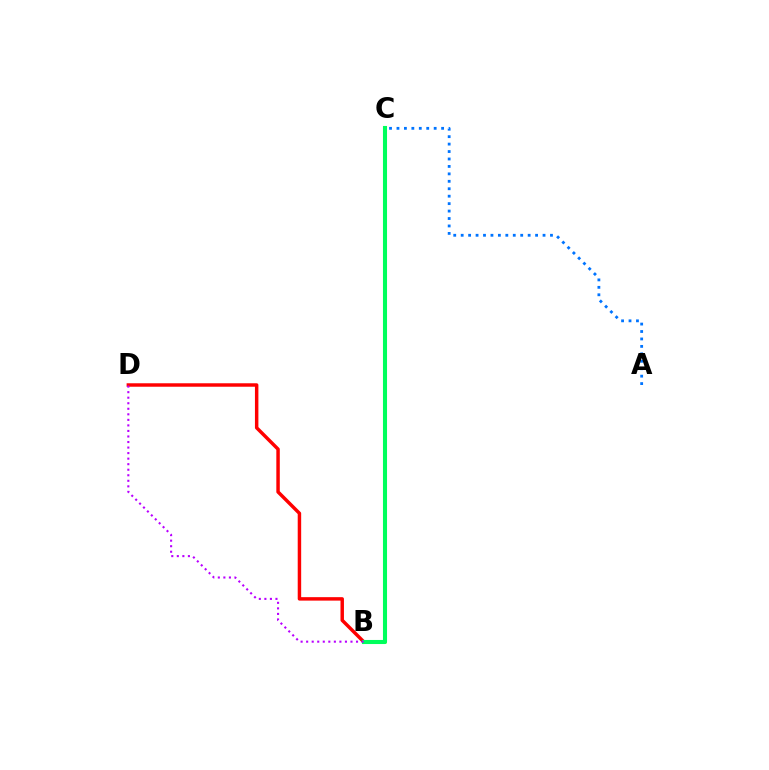{('B', 'C'): [{'color': '#d1ff00', 'line_style': 'dotted', 'thickness': 1.87}, {'color': '#00ff5c', 'line_style': 'solid', 'thickness': 2.94}], ('B', 'D'): [{'color': '#ff0000', 'line_style': 'solid', 'thickness': 2.49}, {'color': '#b900ff', 'line_style': 'dotted', 'thickness': 1.51}], ('A', 'C'): [{'color': '#0074ff', 'line_style': 'dotted', 'thickness': 2.02}]}